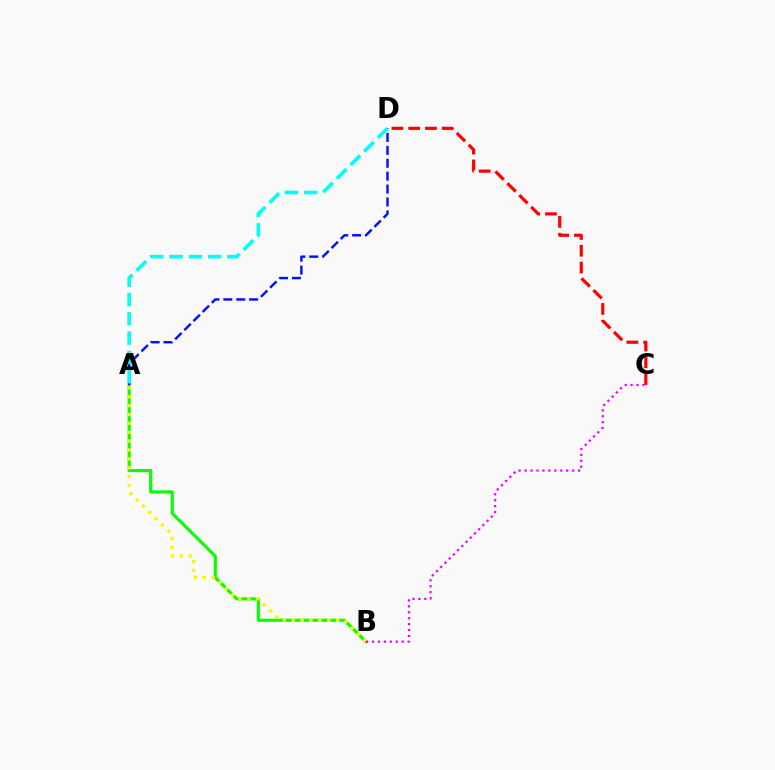{('A', 'B'): [{'color': '#08ff00', 'line_style': 'solid', 'thickness': 2.27}, {'color': '#fcf500', 'line_style': 'dotted', 'thickness': 2.41}], ('A', 'D'): [{'color': '#0010ff', 'line_style': 'dashed', 'thickness': 1.75}, {'color': '#00fff6', 'line_style': 'dashed', 'thickness': 2.62}], ('C', 'D'): [{'color': '#ff0000', 'line_style': 'dashed', 'thickness': 2.28}], ('B', 'C'): [{'color': '#ee00ff', 'line_style': 'dotted', 'thickness': 1.61}]}